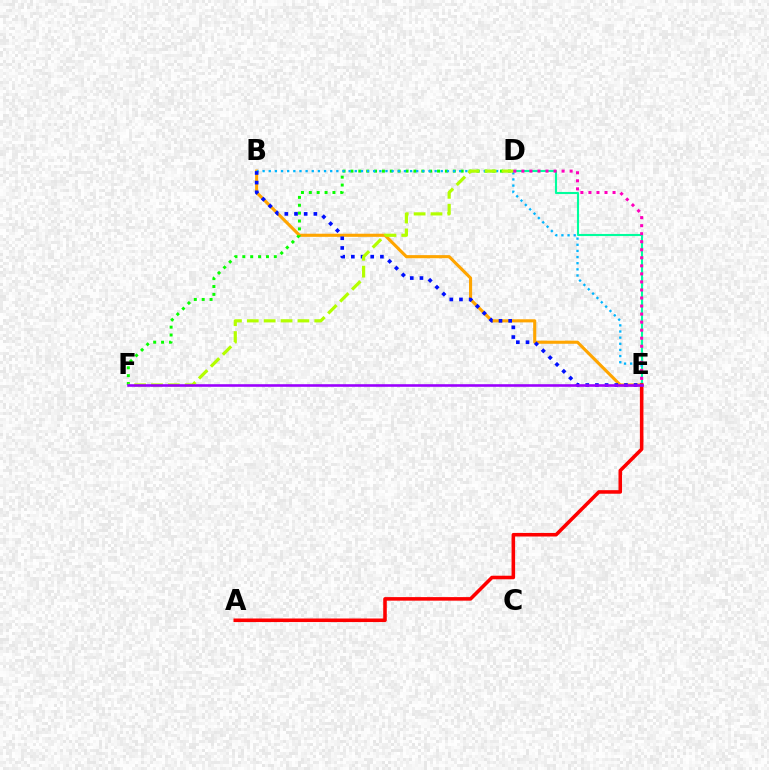{('B', 'E'): [{'color': '#ffa500', 'line_style': 'solid', 'thickness': 2.24}, {'color': '#00b5ff', 'line_style': 'dotted', 'thickness': 1.67}, {'color': '#0010ff', 'line_style': 'dotted', 'thickness': 2.63}], ('D', 'E'): [{'color': '#00ff9d', 'line_style': 'solid', 'thickness': 1.52}, {'color': '#ff00bd', 'line_style': 'dotted', 'thickness': 2.18}], ('D', 'F'): [{'color': '#08ff00', 'line_style': 'dotted', 'thickness': 2.14}, {'color': '#b3ff00', 'line_style': 'dashed', 'thickness': 2.29}], ('A', 'E'): [{'color': '#ff0000', 'line_style': 'solid', 'thickness': 2.56}], ('E', 'F'): [{'color': '#9b00ff', 'line_style': 'solid', 'thickness': 1.87}]}